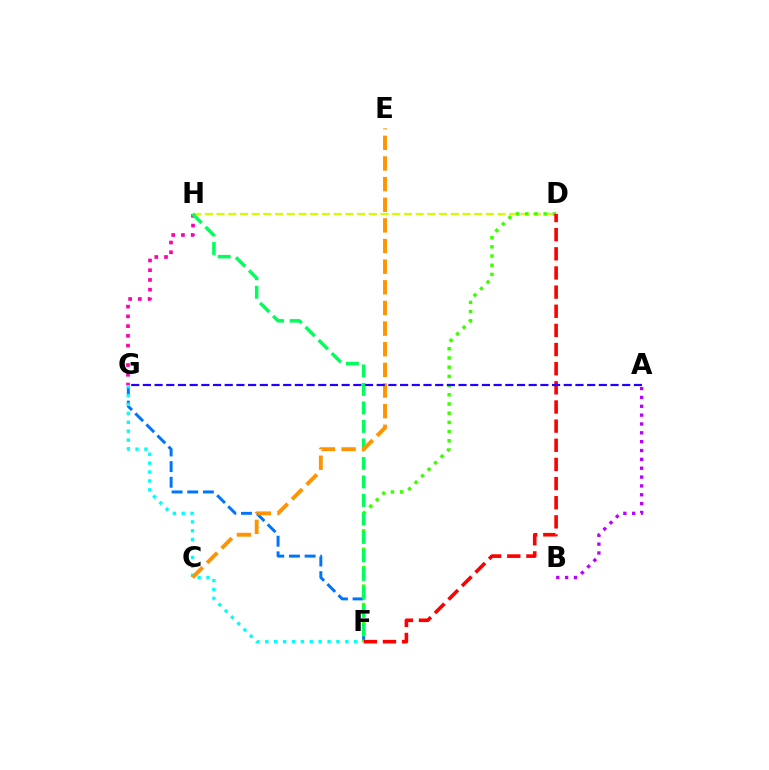{('D', 'H'): [{'color': '#d1ff00', 'line_style': 'dashed', 'thickness': 1.59}], ('F', 'G'): [{'color': '#0074ff', 'line_style': 'dashed', 'thickness': 2.13}, {'color': '#00fff6', 'line_style': 'dotted', 'thickness': 2.42}], ('D', 'F'): [{'color': '#3dff00', 'line_style': 'dotted', 'thickness': 2.5}, {'color': '#ff0000', 'line_style': 'dashed', 'thickness': 2.6}], ('G', 'H'): [{'color': '#ff00ac', 'line_style': 'dotted', 'thickness': 2.65}], ('A', 'B'): [{'color': '#b900ff', 'line_style': 'dotted', 'thickness': 2.4}], ('F', 'H'): [{'color': '#00ff5c', 'line_style': 'dashed', 'thickness': 2.51}], ('C', 'E'): [{'color': '#ff9400', 'line_style': 'dashed', 'thickness': 2.8}], ('A', 'G'): [{'color': '#2500ff', 'line_style': 'dashed', 'thickness': 1.59}]}